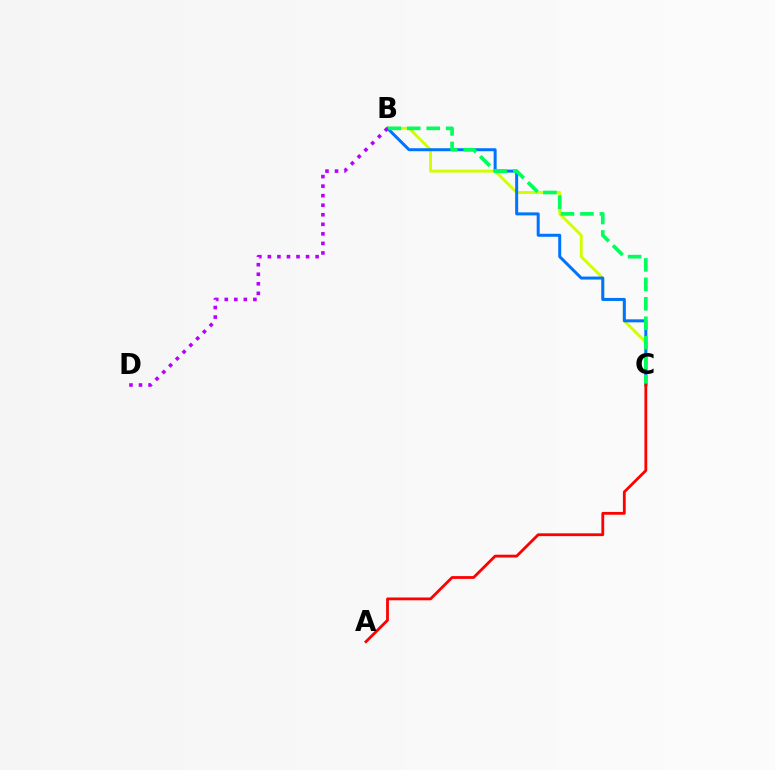{('B', 'C'): [{'color': '#d1ff00', 'line_style': 'solid', 'thickness': 2.09}, {'color': '#0074ff', 'line_style': 'solid', 'thickness': 2.16}, {'color': '#00ff5c', 'line_style': 'dashed', 'thickness': 2.64}], ('A', 'C'): [{'color': '#ff0000', 'line_style': 'solid', 'thickness': 2.02}], ('B', 'D'): [{'color': '#b900ff', 'line_style': 'dotted', 'thickness': 2.59}]}